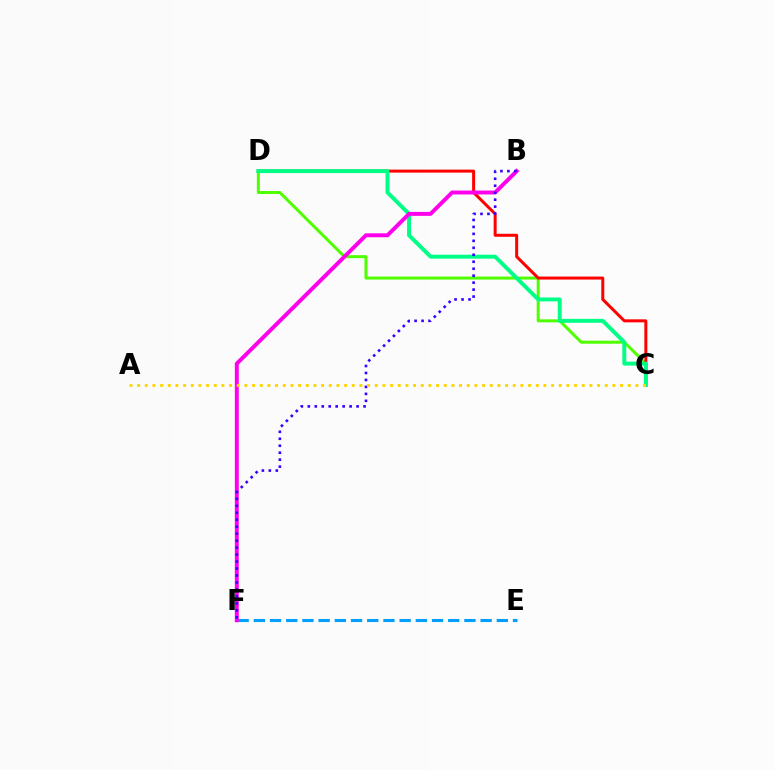{('C', 'D'): [{'color': '#4fff00', 'line_style': 'solid', 'thickness': 2.16}, {'color': '#ff0000', 'line_style': 'solid', 'thickness': 2.16}, {'color': '#00ff86', 'line_style': 'solid', 'thickness': 2.83}], ('E', 'F'): [{'color': '#009eff', 'line_style': 'dashed', 'thickness': 2.2}], ('B', 'F'): [{'color': '#ff00ed', 'line_style': 'solid', 'thickness': 2.84}, {'color': '#3700ff', 'line_style': 'dotted', 'thickness': 1.89}], ('A', 'C'): [{'color': '#ffd500', 'line_style': 'dotted', 'thickness': 2.08}]}